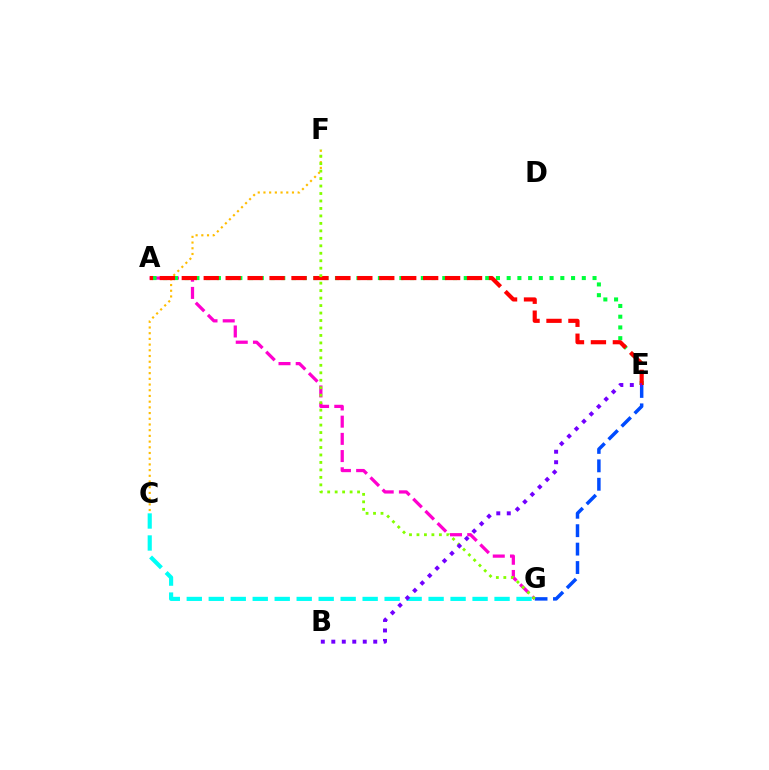{('C', 'F'): [{'color': '#ffbd00', 'line_style': 'dotted', 'thickness': 1.55}], ('A', 'G'): [{'color': '#ff00cf', 'line_style': 'dashed', 'thickness': 2.34}], ('C', 'G'): [{'color': '#00fff6', 'line_style': 'dashed', 'thickness': 2.99}], ('A', 'E'): [{'color': '#00ff39', 'line_style': 'dotted', 'thickness': 2.92}, {'color': '#ff0000', 'line_style': 'dashed', 'thickness': 2.98}], ('E', 'G'): [{'color': '#004bff', 'line_style': 'dashed', 'thickness': 2.5}], ('F', 'G'): [{'color': '#84ff00', 'line_style': 'dotted', 'thickness': 2.03}], ('B', 'E'): [{'color': '#7200ff', 'line_style': 'dotted', 'thickness': 2.85}]}